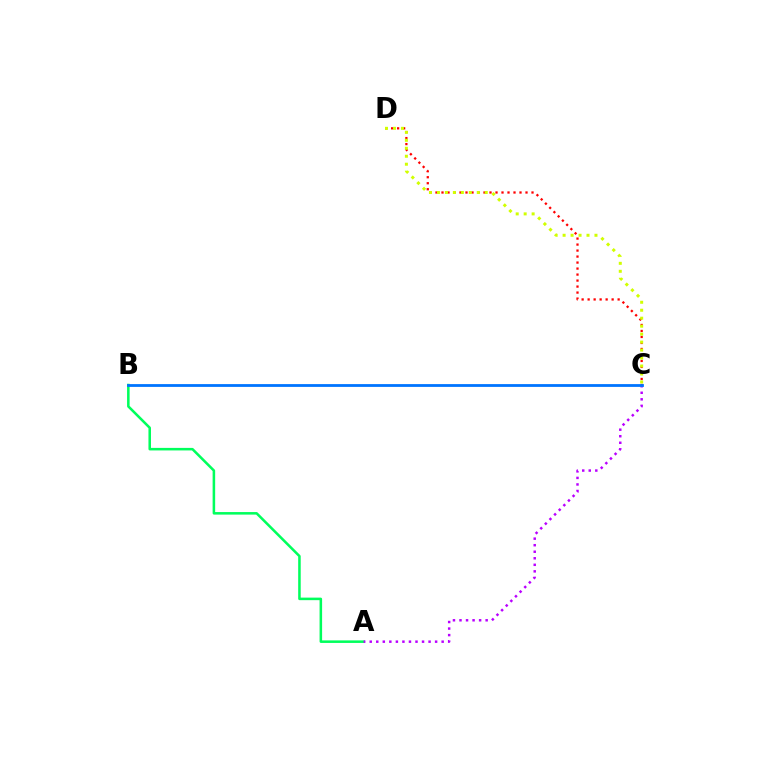{('C', 'D'): [{'color': '#ff0000', 'line_style': 'dotted', 'thickness': 1.63}, {'color': '#d1ff00', 'line_style': 'dotted', 'thickness': 2.16}], ('A', 'B'): [{'color': '#00ff5c', 'line_style': 'solid', 'thickness': 1.83}], ('A', 'C'): [{'color': '#b900ff', 'line_style': 'dotted', 'thickness': 1.78}], ('B', 'C'): [{'color': '#0074ff', 'line_style': 'solid', 'thickness': 2.01}]}